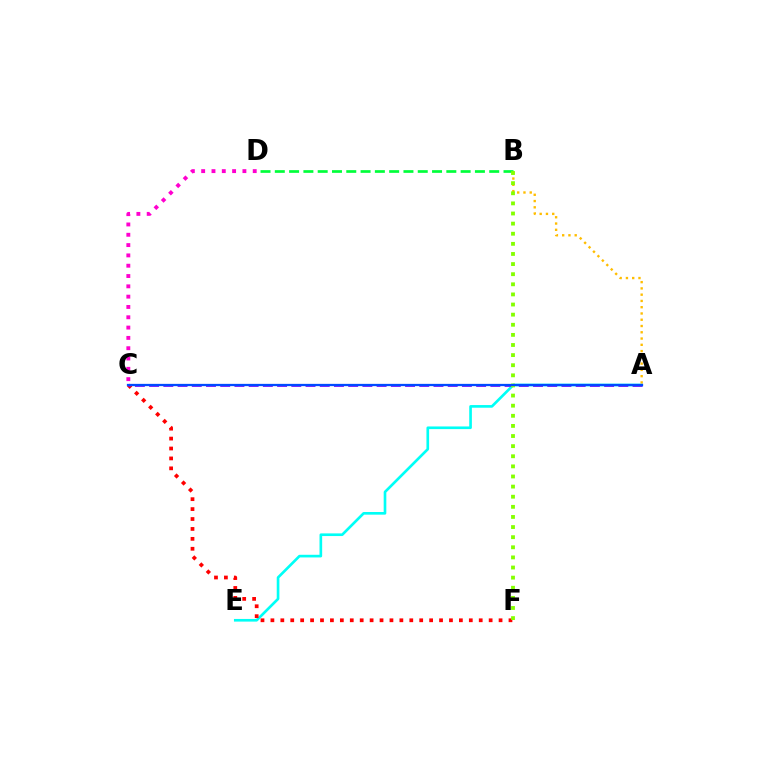{('A', 'E'): [{'color': '#00fff6', 'line_style': 'solid', 'thickness': 1.91}], ('A', 'B'): [{'color': '#ffbd00', 'line_style': 'dotted', 'thickness': 1.7}], ('B', 'D'): [{'color': '#00ff39', 'line_style': 'dashed', 'thickness': 1.94}], ('C', 'F'): [{'color': '#ff0000', 'line_style': 'dotted', 'thickness': 2.7}], ('A', 'C'): [{'color': '#7200ff', 'line_style': 'dashed', 'thickness': 1.93}, {'color': '#004bff', 'line_style': 'solid', 'thickness': 1.63}], ('C', 'D'): [{'color': '#ff00cf', 'line_style': 'dotted', 'thickness': 2.8}], ('B', 'F'): [{'color': '#84ff00', 'line_style': 'dotted', 'thickness': 2.75}]}